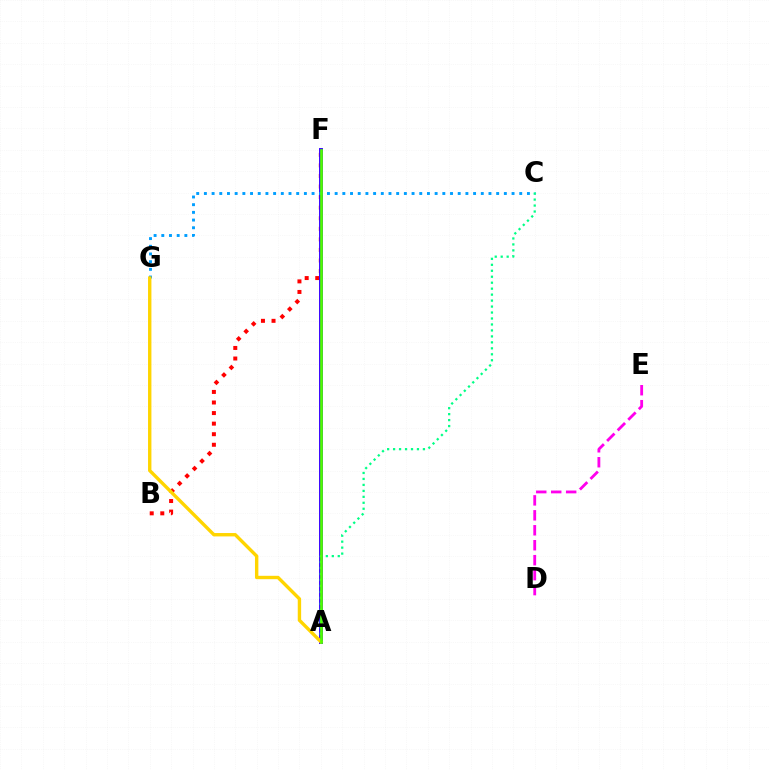{('B', 'F'): [{'color': '#ff0000', 'line_style': 'dotted', 'thickness': 2.87}], ('A', 'F'): [{'color': '#3700ff', 'line_style': 'solid', 'thickness': 2.82}, {'color': '#4fff00', 'line_style': 'solid', 'thickness': 1.93}], ('C', 'G'): [{'color': '#009eff', 'line_style': 'dotted', 'thickness': 2.09}], ('D', 'E'): [{'color': '#ff00ed', 'line_style': 'dashed', 'thickness': 2.03}], ('A', 'C'): [{'color': '#00ff86', 'line_style': 'dotted', 'thickness': 1.62}], ('A', 'G'): [{'color': '#ffd500', 'line_style': 'solid', 'thickness': 2.44}]}